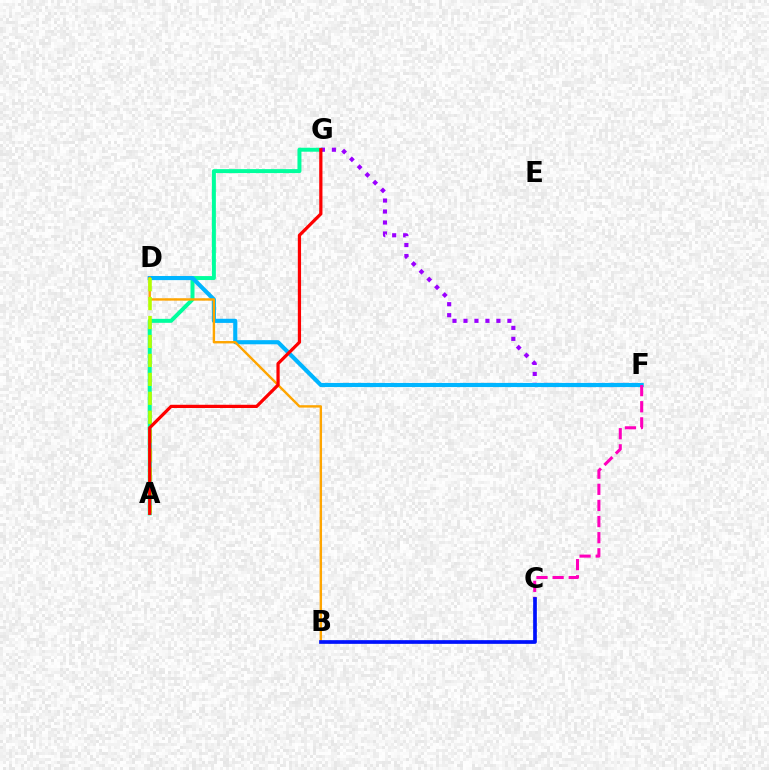{('A', 'G'): [{'color': '#00ff9d', 'line_style': 'solid', 'thickness': 2.86}, {'color': '#ff0000', 'line_style': 'solid', 'thickness': 2.33}], ('F', 'G'): [{'color': '#9b00ff', 'line_style': 'dotted', 'thickness': 2.98}], ('D', 'F'): [{'color': '#00b5ff', 'line_style': 'solid', 'thickness': 2.97}], ('B', 'C'): [{'color': '#08ff00', 'line_style': 'dotted', 'thickness': 1.72}, {'color': '#0010ff', 'line_style': 'solid', 'thickness': 2.65}], ('B', 'D'): [{'color': '#ffa500', 'line_style': 'solid', 'thickness': 1.73}], ('C', 'F'): [{'color': '#ff00bd', 'line_style': 'dashed', 'thickness': 2.19}], ('A', 'D'): [{'color': '#b3ff00', 'line_style': 'dashed', 'thickness': 2.57}]}